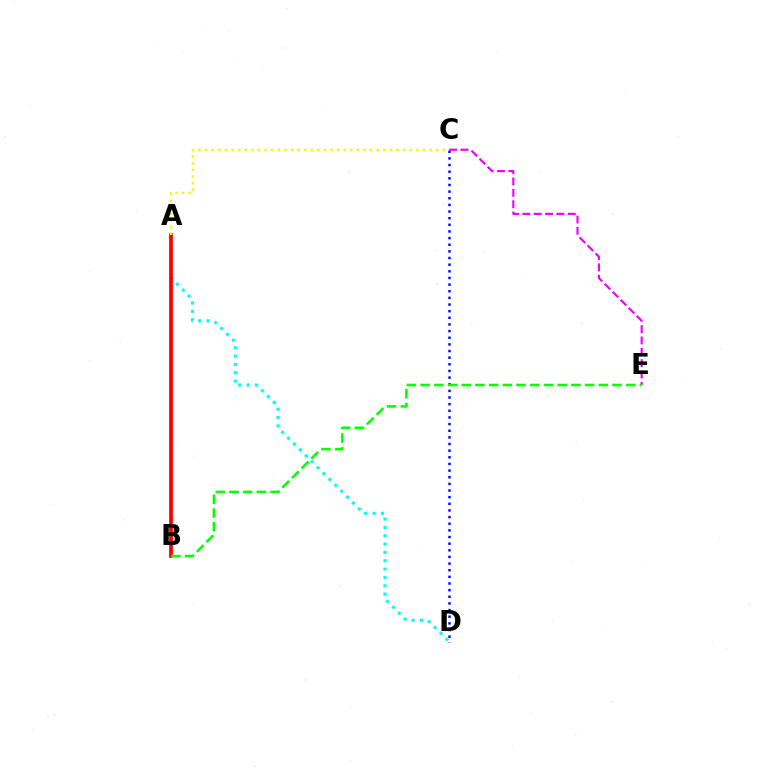{('A', 'D'): [{'color': '#00fff6', 'line_style': 'dotted', 'thickness': 2.26}], ('A', 'B'): [{'color': '#ff0000', 'line_style': 'solid', 'thickness': 2.7}], ('A', 'C'): [{'color': '#fcf500', 'line_style': 'dotted', 'thickness': 1.79}], ('C', 'D'): [{'color': '#0010ff', 'line_style': 'dotted', 'thickness': 1.8}], ('C', 'E'): [{'color': '#ee00ff', 'line_style': 'dashed', 'thickness': 1.54}], ('B', 'E'): [{'color': '#08ff00', 'line_style': 'dashed', 'thickness': 1.86}]}